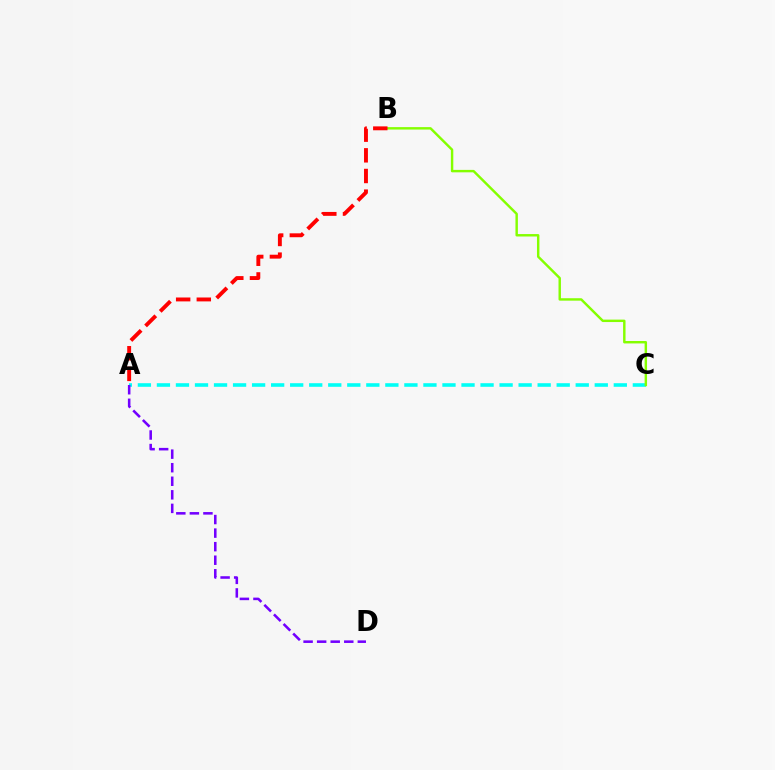{('A', 'C'): [{'color': '#00fff6', 'line_style': 'dashed', 'thickness': 2.59}], ('B', 'C'): [{'color': '#84ff00', 'line_style': 'solid', 'thickness': 1.75}], ('A', 'B'): [{'color': '#ff0000', 'line_style': 'dashed', 'thickness': 2.81}], ('A', 'D'): [{'color': '#7200ff', 'line_style': 'dashed', 'thickness': 1.84}]}